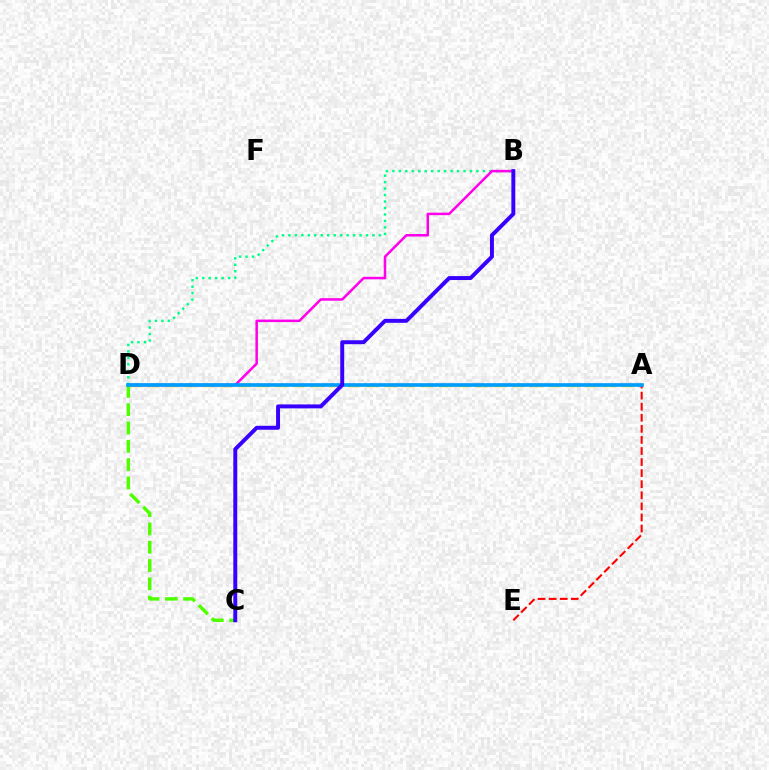{('A', 'D'): [{'color': '#ffd500', 'line_style': 'dashed', 'thickness': 2.48}, {'color': '#009eff', 'line_style': 'solid', 'thickness': 2.64}], ('B', 'D'): [{'color': '#00ff86', 'line_style': 'dotted', 'thickness': 1.76}, {'color': '#ff00ed', 'line_style': 'solid', 'thickness': 1.81}], ('C', 'D'): [{'color': '#4fff00', 'line_style': 'dashed', 'thickness': 2.49}], ('A', 'E'): [{'color': '#ff0000', 'line_style': 'dashed', 'thickness': 1.5}], ('B', 'C'): [{'color': '#3700ff', 'line_style': 'solid', 'thickness': 2.84}]}